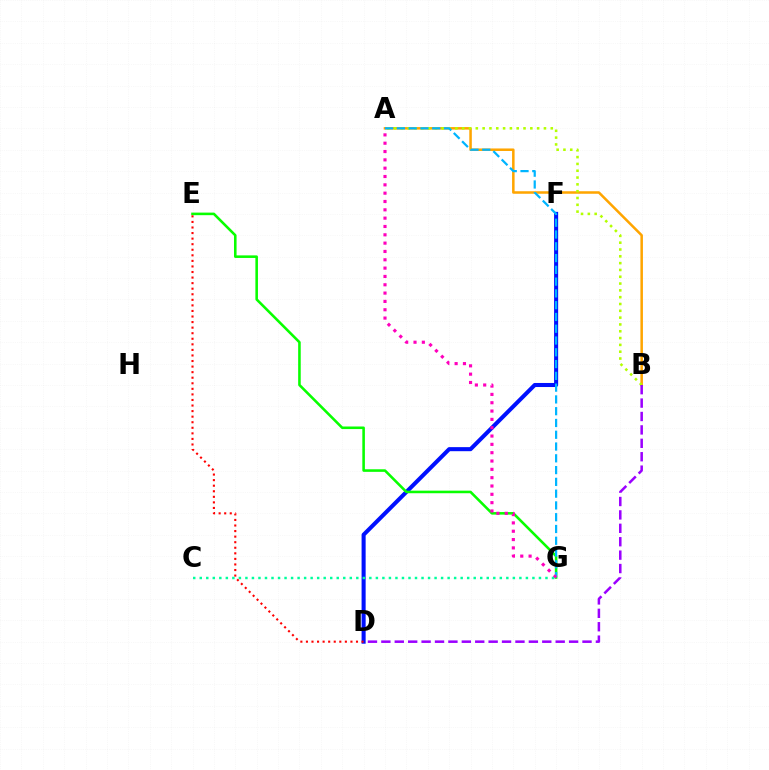{('D', 'F'): [{'color': '#0010ff', 'line_style': 'solid', 'thickness': 2.92}], ('A', 'B'): [{'color': '#ffa500', 'line_style': 'solid', 'thickness': 1.82}, {'color': '#b3ff00', 'line_style': 'dotted', 'thickness': 1.85}], ('E', 'G'): [{'color': '#08ff00', 'line_style': 'solid', 'thickness': 1.85}], ('A', 'G'): [{'color': '#00b5ff', 'line_style': 'dashed', 'thickness': 1.6}, {'color': '#ff00bd', 'line_style': 'dotted', 'thickness': 2.26}], ('D', 'E'): [{'color': '#ff0000', 'line_style': 'dotted', 'thickness': 1.51}], ('B', 'D'): [{'color': '#9b00ff', 'line_style': 'dashed', 'thickness': 1.82}], ('C', 'G'): [{'color': '#00ff9d', 'line_style': 'dotted', 'thickness': 1.77}]}